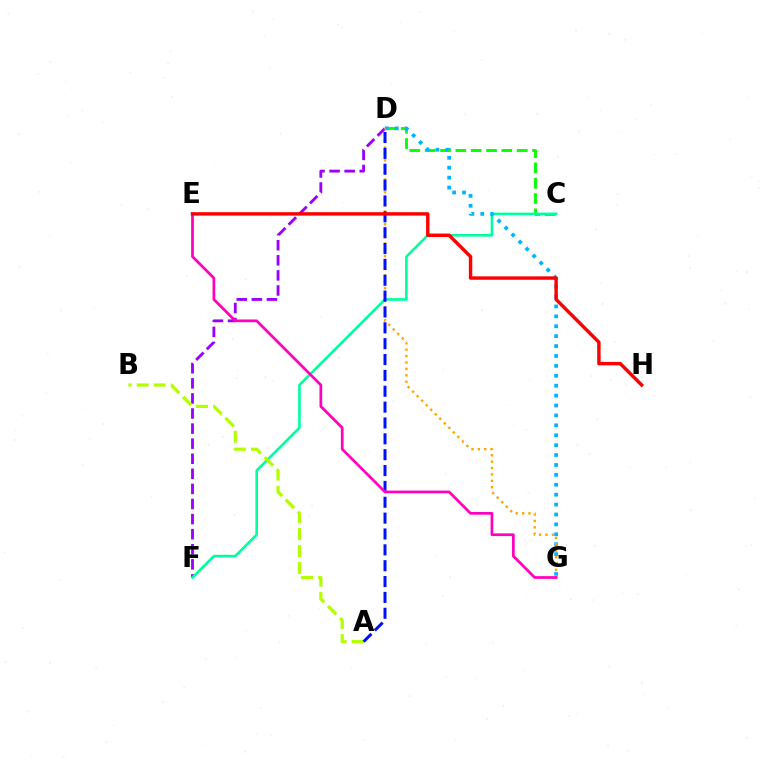{('C', 'D'): [{'color': '#08ff00', 'line_style': 'dashed', 'thickness': 2.08}], ('D', 'F'): [{'color': '#9b00ff', 'line_style': 'dashed', 'thickness': 2.05}], ('C', 'F'): [{'color': '#00ff9d', 'line_style': 'solid', 'thickness': 1.89}], ('A', 'B'): [{'color': '#b3ff00', 'line_style': 'dashed', 'thickness': 2.32}], ('D', 'G'): [{'color': '#00b5ff', 'line_style': 'dotted', 'thickness': 2.69}, {'color': '#ffa500', 'line_style': 'dotted', 'thickness': 1.74}], ('A', 'D'): [{'color': '#0010ff', 'line_style': 'dashed', 'thickness': 2.15}], ('E', 'G'): [{'color': '#ff00bd', 'line_style': 'solid', 'thickness': 1.97}], ('E', 'H'): [{'color': '#ff0000', 'line_style': 'solid', 'thickness': 2.47}]}